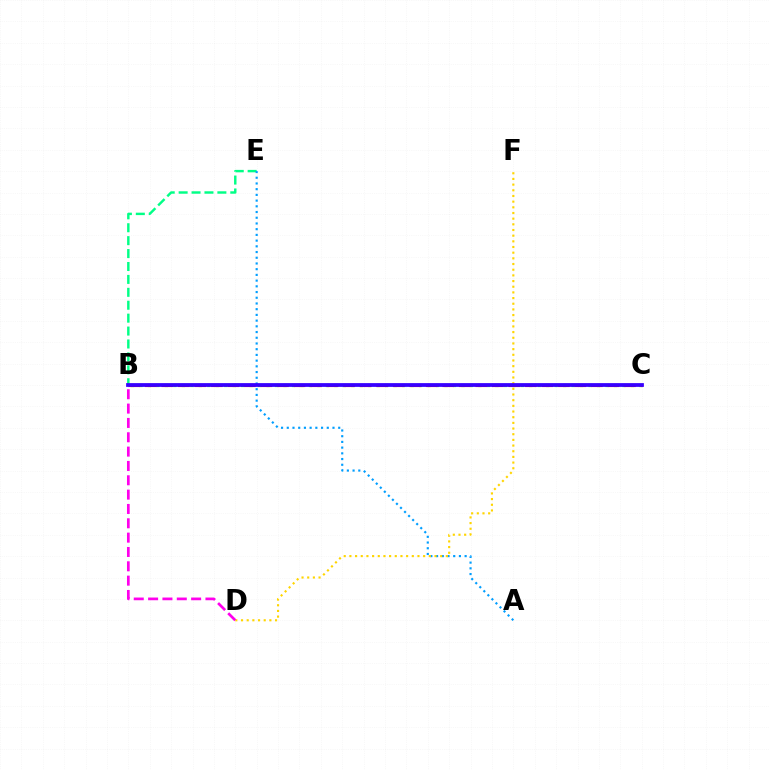{('B', 'E'): [{'color': '#00ff86', 'line_style': 'dashed', 'thickness': 1.75}], ('A', 'E'): [{'color': '#009eff', 'line_style': 'dotted', 'thickness': 1.55}], ('B', 'C'): [{'color': '#4fff00', 'line_style': 'dotted', 'thickness': 2.3}, {'color': '#ff0000', 'line_style': 'dashed', 'thickness': 2.24}, {'color': '#3700ff', 'line_style': 'solid', 'thickness': 2.71}], ('D', 'F'): [{'color': '#ffd500', 'line_style': 'dotted', 'thickness': 1.54}], ('B', 'D'): [{'color': '#ff00ed', 'line_style': 'dashed', 'thickness': 1.95}]}